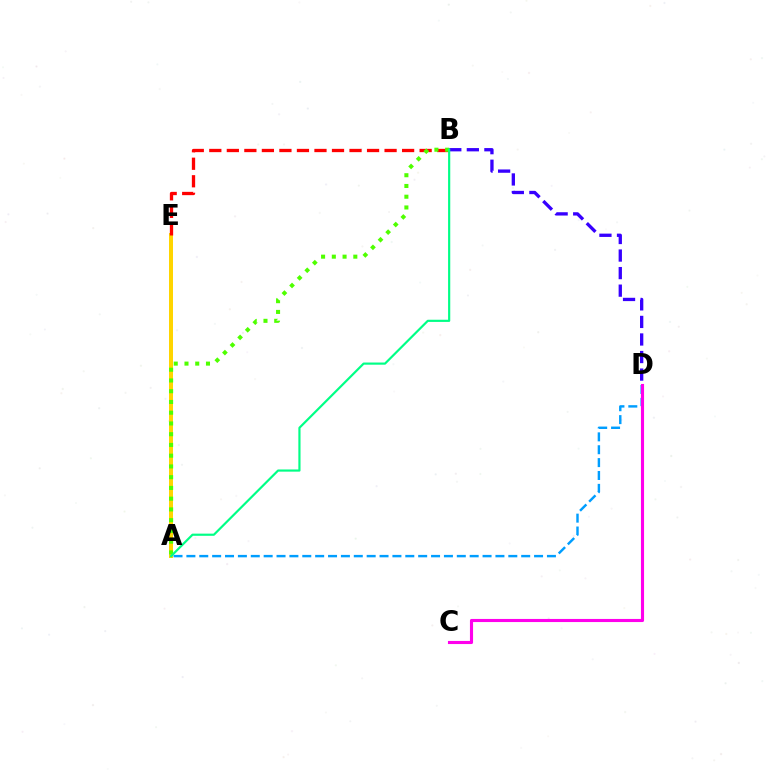{('A', 'E'): [{'color': '#ffd500', 'line_style': 'solid', 'thickness': 2.88}], ('A', 'D'): [{'color': '#009eff', 'line_style': 'dashed', 'thickness': 1.75}], ('C', 'D'): [{'color': '#ff00ed', 'line_style': 'solid', 'thickness': 2.24}], ('B', 'D'): [{'color': '#3700ff', 'line_style': 'dashed', 'thickness': 2.38}], ('B', 'E'): [{'color': '#ff0000', 'line_style': 'dashed', 'thickness': 2.38}], ('A', 'B'): [{'color': '#4fff00', 'line_style': 'dotted', 'thickness': 2.92}, {'color': '#00ff86', 'line_style': 'solid', 'thickness': 1.57}]}